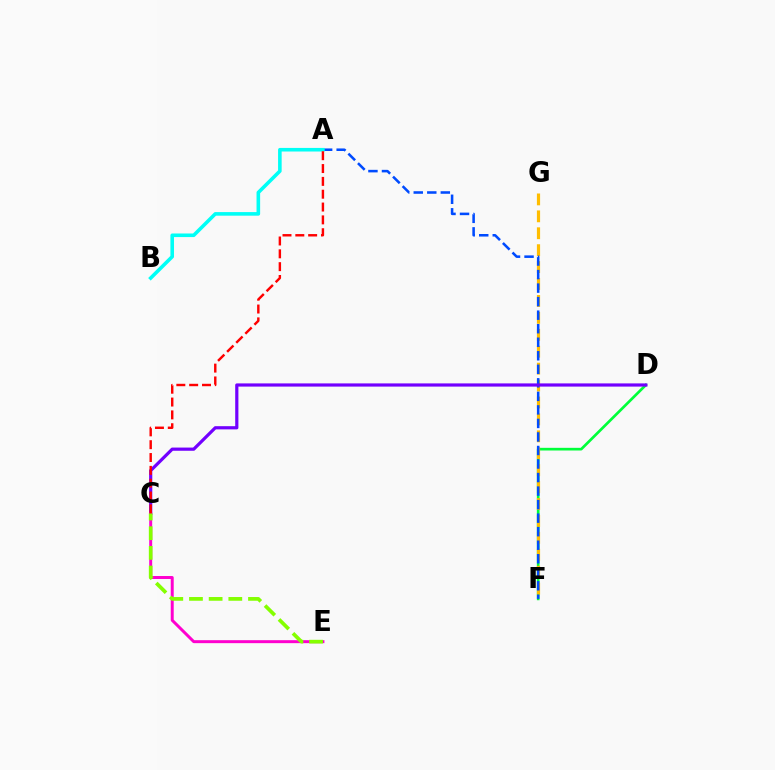{('D', 'F'): [{'color': '#00ff39', 'line_style': 'solid', 'thickness': 1.93}], ('F', 'G'): [{'color': '#ffbd00', 'line_style': 'dashed', 'thickness': 2.3}], ('A', 'F'): [{'color': '#004bff', 'line_style': 'dashed', 'thickness': 1.84}], ('A', 'B'): [{'color': '#00fff6', 'line_style': 'solid', 'thickness': 2.58}], ('C', 'D'): [{'color': '#7200ff', 'line_style': 'solid', 'thickness': 2.3}], ('C', 'E'): [{'color': '#ff00cf', 'line_style': 'solid', 'thickness': 2.14}, {'color': '#84ff00', 'line_style': 'dashed', 'thickness': 2.67}], ('A', 'C'): [{'color': '#ff0000', 'line_style': 'dashed', 'thickness': 1.74}]}